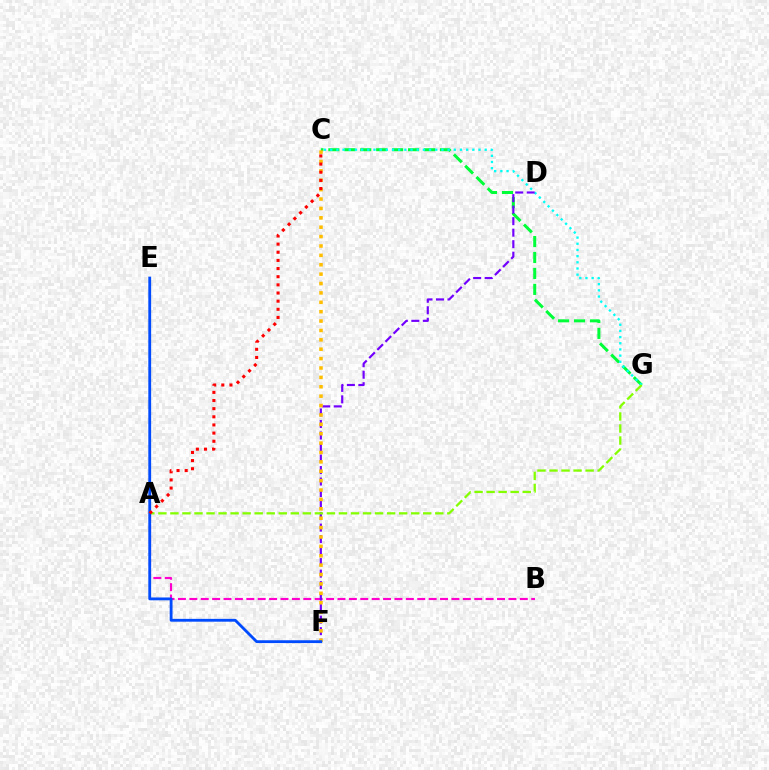{('C', 'G'): [{'color': '#00ff39', 'line_style': 'dashed', 'thickness': 2.17}, {'color': '#00fff6', 'line_style': 'dotted', 'thickness': 1.68}], ('A', 'B'): [{'color': '#ff00cf', 'line_style': 'dashed', 'thickness': 1.55}], ('D', 'F'): [{'color': '#7200ff', 'line_style': 'dashed', 'thickness': 1.56}], ('C', 'F'): [{'color': '#ffbd00', 'line_style': 'dotted', 'thickness': 2.55}], ('A', 'G'): [{'color': '#84ff00', 'line_style': 'dashed', 'thickness': 1.64}], ('E', 'F'): [{'color': '#004bff', 'line_style': 'solid', 'thickness': 2.04}], ('A', 'C'): [{'color': '#ff0000', 'line_style': 'dotted', 'thickness': 2.21}]}